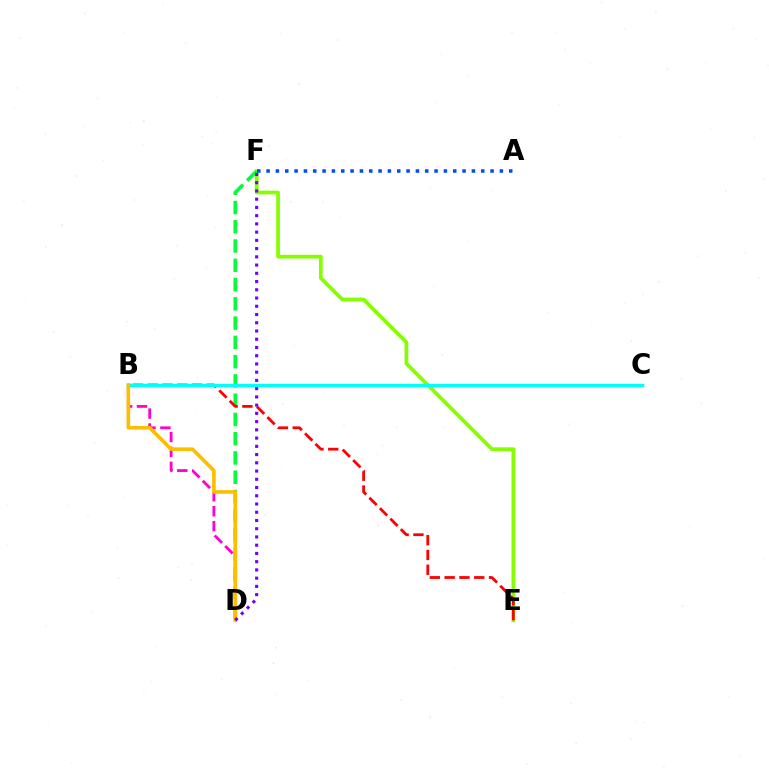{('B', 'D'): [{'color': '#ff00cf', 'line_style': 'dashed', 'thickness': 2.03}, {'color': '#ffbd00', 'line_style': 'solid', 'thickness': 2.6}], ('E', 'F'): [{'color': '#84ff00', 'line_style': 'solid', 'thickness': 2.68}], ('D', 'F'): [{'color': '#00ff39', 'line_style': 'dashed', 'thickness': 2.62}, {'color': '#7200ff', 'line_style': 'dotted', 'thickness': 2.24}], ('B', 'E'): [{'color': '#ff0000', 'line_style': 'dashed', 'thickness': 2.01}], ('B', 'C'): [{'color': '#00fff6', 'line_style': 'solid', 'thickness': 2.52}], ('A', 'F'): [{'color': '#004bff', 'line_style': 'dotted', 'thickness': 2.54}]}